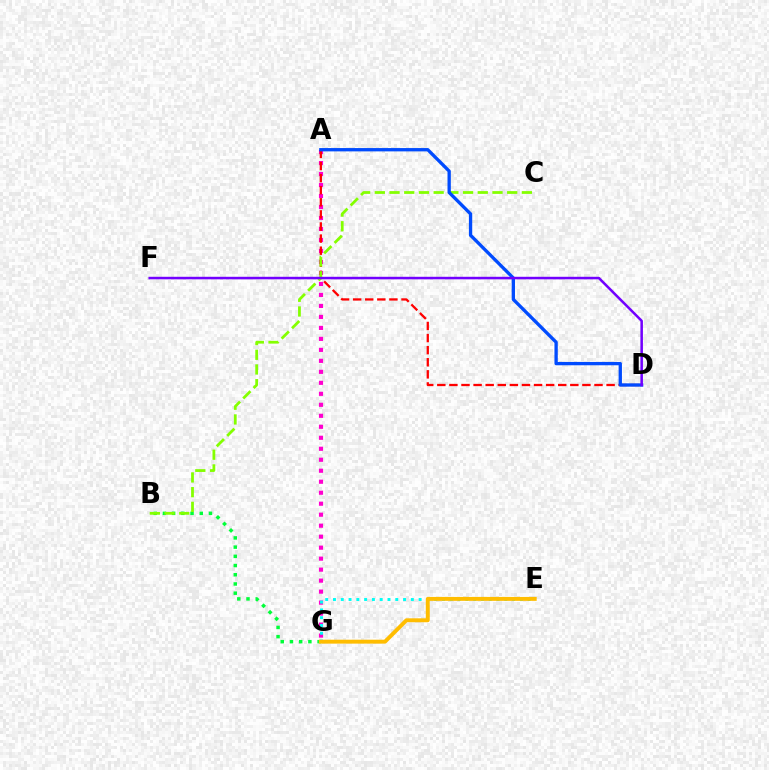{('A', 'G'): [{'color': '#ff00cf', 'line_style': 'dotted', 'thickness': 2.99}], ('B', 'G'): [{'color': '#00ff39', 'line_style': 'dotted', 'thickness': 2.5}], ('E', 'G'): [{'color': '#00fff6', 'line_style': 'dotted', 'thickness': 2.12}, {'color': '#ffbd00', 'line_style': 'solid', 'thickness': 2.83}], ('A', 'D'): [{'color': '#ff0000', 'line_style': 'dashed', 'thickness': 1.64}, {'color': '#004bff', 'line_style': 'solid', 'thickness': 2.39}], ('B', 'C'): [{'color': '#84ff00', 'line_style': 'dashed', 'thickness': 2.0}], ('D', 'F'): [{'color': '#7200ff', 'line_style': 'solid', 'thickness': 1.83}]}